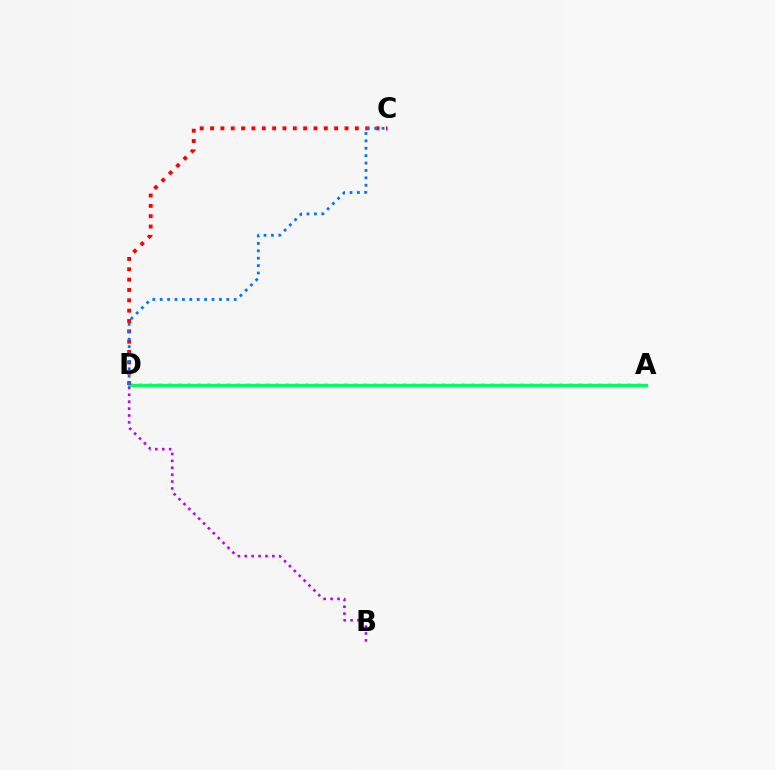{('A', 'D'): [{'color': '#d1ff00', 'line_style': 'dotted', 'thickness': 2.66}, {'color': '#00ff5c', 'line_style': 'solid', 'thickness': 2.42}], ('B', 'D'): [{'color': '#b900ff', 'line_style': 'dotted', 'thickness': 1.87}], ('C', 'D'): [{'color': '#ff0000', 'line_style': 'dotted', 'thickness': 2.81}, {'color': '#0074ff', 'line_style': 'dotted', 'thickness': 2.01}]}